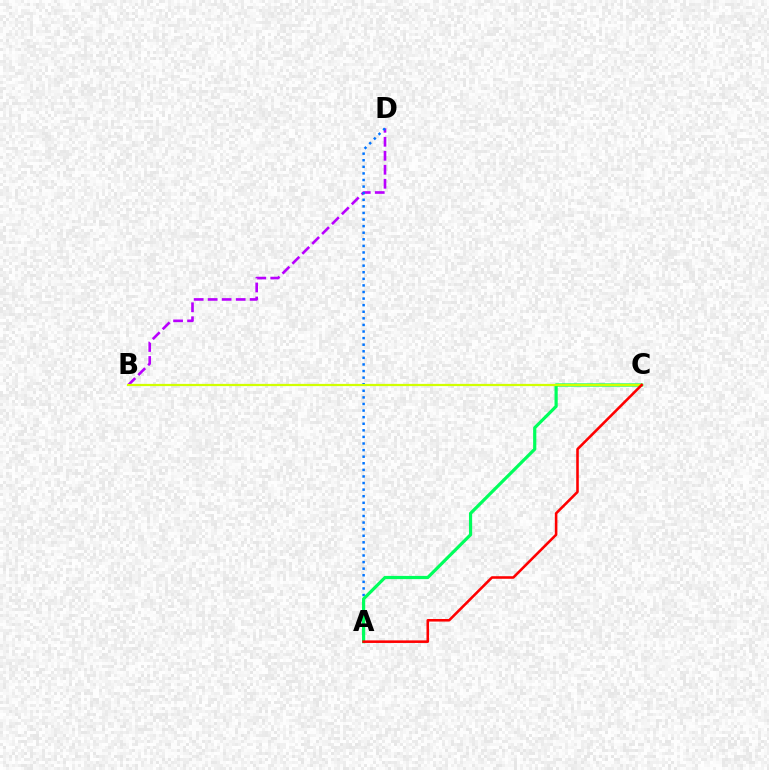{('B', 'D'): [{'color': '#b900ff', 'line_style': 'dashed', 'thickness': 1.9}], ('A', 'D'): [{'color': '#0074ff', 'line_style': 'dotted', 'thickness': 1.79}], ('A', 'C'): [{'color': '#00ff5c', 'line_style': 'solid', 'thickness': 2.3}, {'color': '#ff0000', 'line_style': 'solid', 'thickness': 1.85}], ('B', 'C'): [{'color': '#d1ff00', 'line_style': 'solid', 'thickness': 1.61}]}